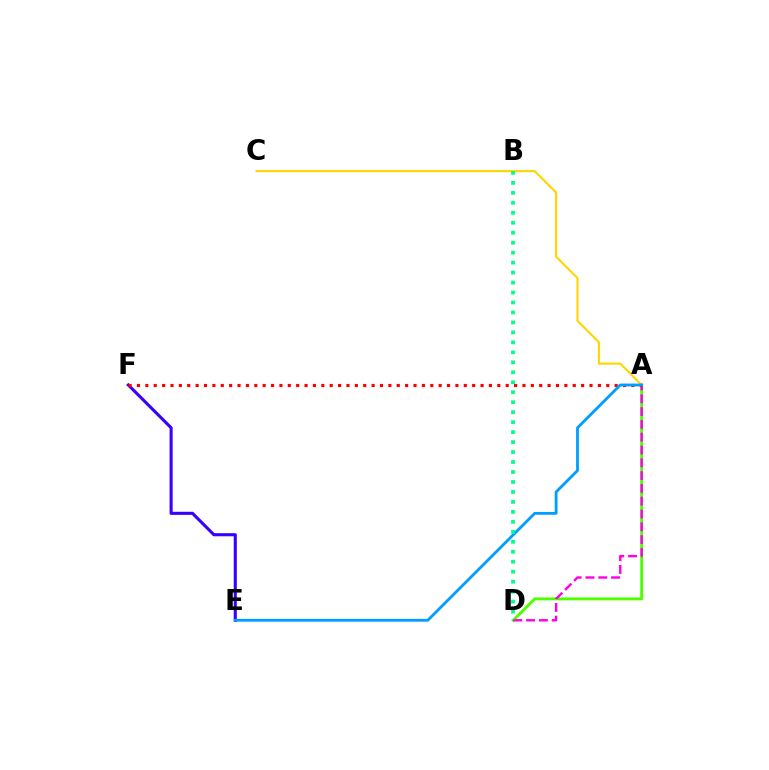{('A', 'D'): [{'color': '#4fff00', 'line_style': 'solid', 'thickness': 2.11}, {'color': '#ff00ed', 'line_style': 'dashed', 'thickness': 1.74}], ('E', 'F'): [{'color': '#3700ff', 'line_style': 'solid', 'thickness': 2.22}], ('A', 'C'): [{'color': '#ffd500', 'line_style': 'solid', 'thickness': 1.51}], ('A', 'F'): [{'color': '#ff0000', 'line_style': 'dotted', 'thickness': 2.28}], ('A', 'E'): [{'color': '#009eff', 'line_style': 'solid', 'thickness': 2.03}], ('B', 'D'): [{'color': '#00ff86', 'line_style': 'dotted', 'thickness': 2.71}]}